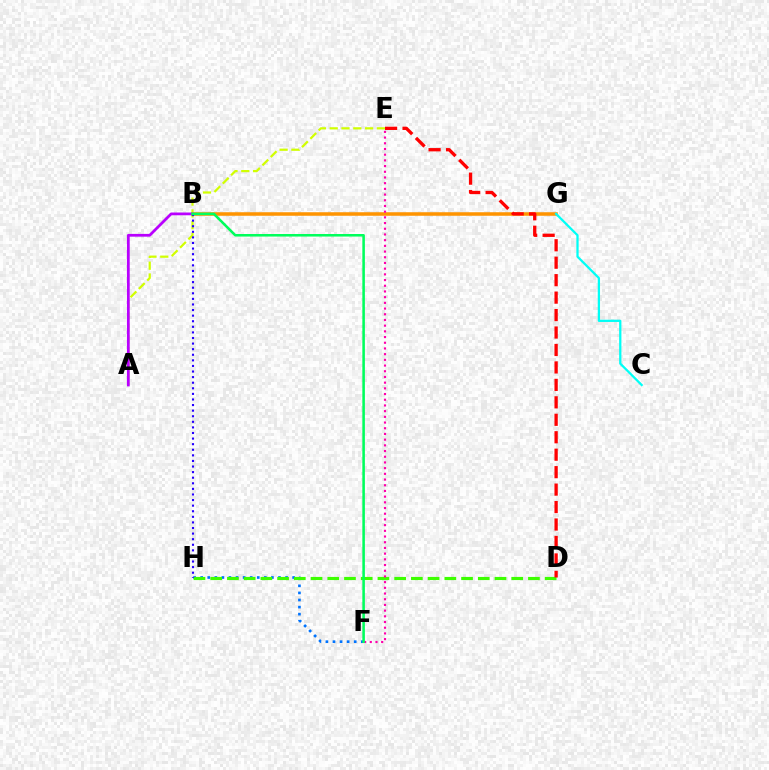{('F', 'H'): [{'color': '#0074ff', 'line_style': 'dotted', 'thickness': 1.92}], ('B', 'G'): [{'color': '#ff9400', 'line_style': 'solid', 'thickness': 2.54}], ('D', 'H'): [{'color': '#3dff00', 'line_style': 'dashed', 'thickness': 2.27}], ('A', 'E'): [{'color': '#d1ff00', 'line_style': 'dashed', 'thickness': 1.6}], ('A', 'B'): [{'color': '#b900ff', 'line_style': 'solid', 'thickness': 1.99}], ('B', 'H'): [{'color': '#2500ff', 'line_style': 'dotted', 'thickness': 1.52}], ('D', 'E'): [{'color': '#ff0000', 'line_style': 'dashed', 'thickness': 2.37}], ('C', 'G'): [{'color': '#00fff6', 'line_style': 'solid', 'thickness': 1.63}], ('E', 'F'): [{'color': '#ff00ac', 'line_style': 'dotted', 'thickness': 1.55}], ('B', 'F'): [{'color': '#00ff5c', 'line_style': 'solid', 'thickness': 1.84}]}